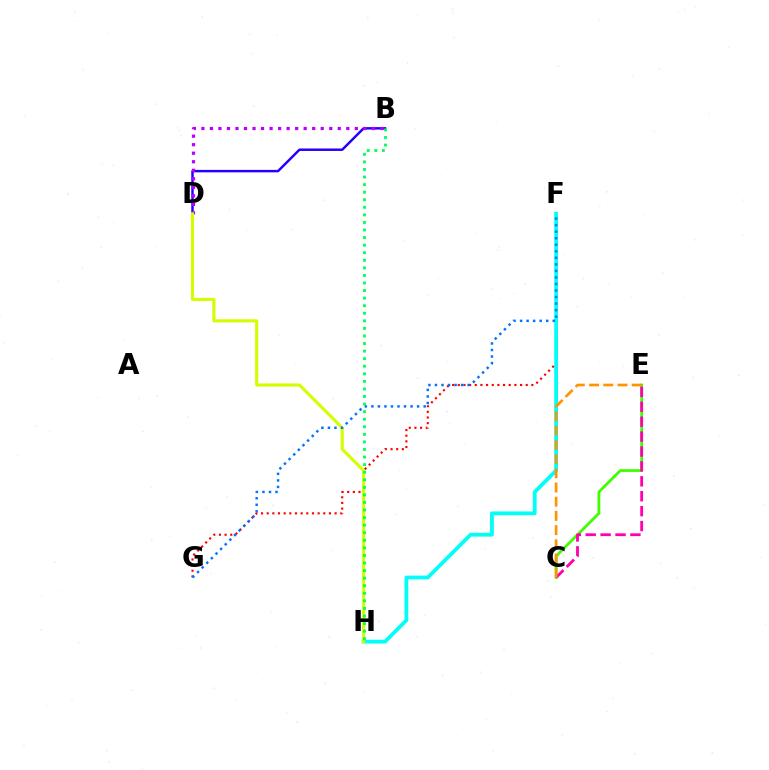{('C', 'E'): [{'color': '#3dff00', 'line_style': 'solid', 'thickness': 1.99}, {'color': '#ff00ac', 'line_style': 'dashed', 'thickness': 2.03}, {'color': '#ff9400', 'line_style': 'dashed', 'thickness': 1.93}], ('F', 'G'): [{'color': '#ff0000', 'line_style': 'dotted', 'thickness': 1.54}, {'color': '#0074ff', 'line_style': 'dotted', 'thickness': 1.78}], ('B', 'D'): [{'color': '#2500ff', 'line_style': 'solid', 'thickness': 1.78}, {'color': '#b900ff', 'line_style': 'dotted', 'thickness': 2.32}], ('F', 'H'): [{'color': '#00fff6', 'line_style': 'solid', 'thickness': 2.74}], ('D', 'H'): [{'color': '#d1ff00', 'line_style': 'solid', 'thickness': 2.23}], ('B', 'H'): [{'color': '#00ff5c', 'line_style': 'dotted', 'thickness': 2.06}]}